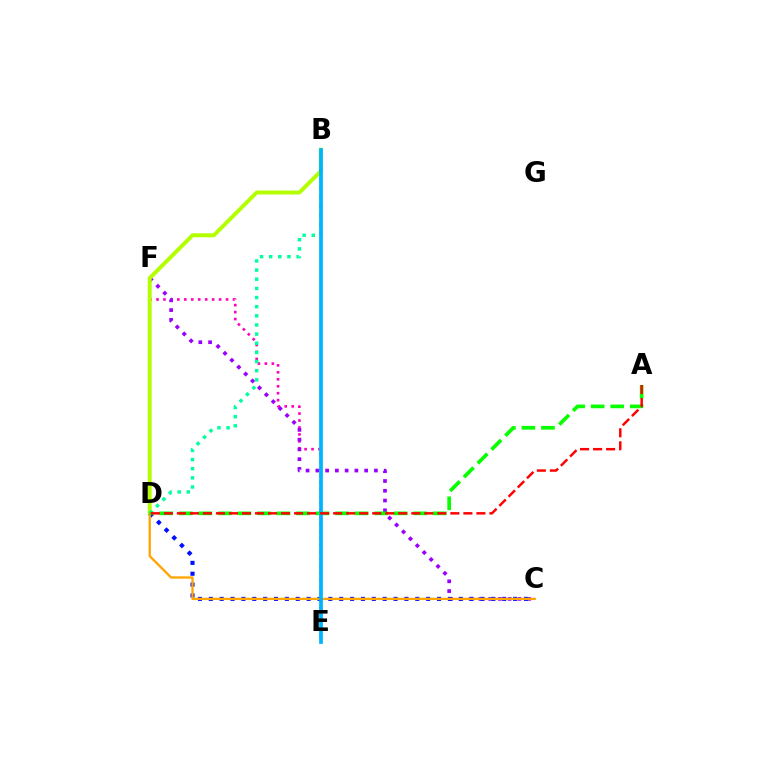{('E', 'F'): [{'color': '#ff00bd', 'line_style': 'dotted', 'thickness': 1.89}], ('C', 'F'): [{'color': '#9b00ff', 'line_style': 'dotted', 'thickness': 2.65}], ('B', 'D'): [{'color': '#b3ff00', 'line_style': 'solid', 'thickness': 2.84}, {'color': '#00ff9d', 'line_style': 'dotted', 'thickness': 2.48}], ('C', 'D'): [{'color': '#0010ff', 'line_style': 'dotted', 'thickness': 2.95}, {'color': '#ffa500', 'line_style': 'solid', 'thickness': 1.67}], ('A', 'D'): [{'color': '#08ff00', 'line_style': 'dashed', 'thickness': 2.65}, {'color': '#ff0000', 'line_style': 'dashed', 'thickness': 1.77}], ('B', 'E'): [{'color': '#00b5ff', 'line_style': 'solid', 'thickness': 2.69}]}